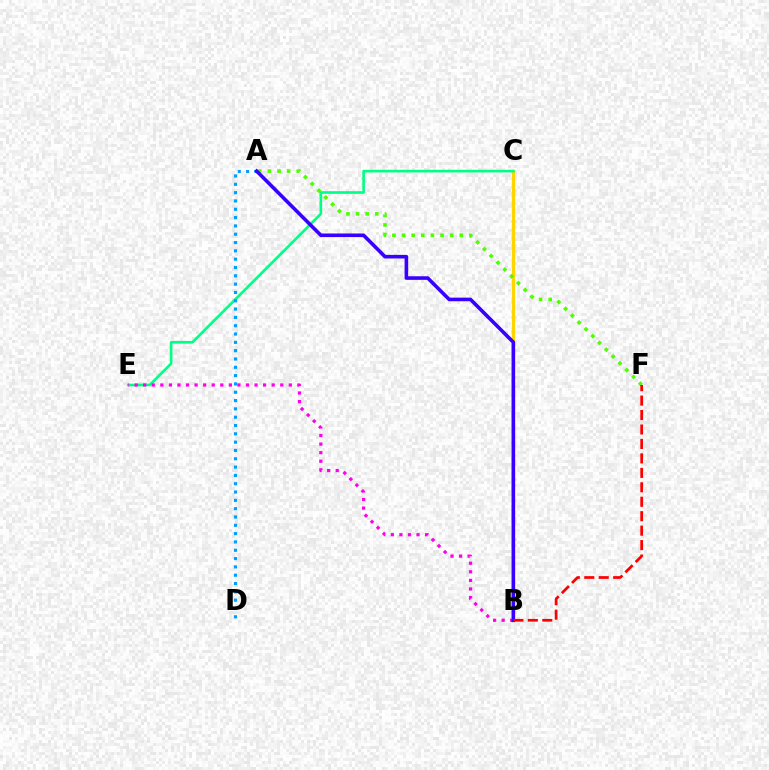{('B', 'C'): [{'color': '#ffd500', 'line_style': 'solid', 'thickness': 2.31}], ('A', 'F'): [{'color': '#4fff00', 'line_style': 'dotted', 'thickness': 2.61}], ('C', 'E'): [{'color': '#00ff86', 'line_style': 'solid', 'thickness': 1.9}], ('A', 'D'): [{'color': '#009eff', 'line_style': 'dotted', 'thickness': 2.26}], ('B', 'E'): [{'color': '#ff00ed', 'line_style': 'dotted', 'thickness': 2.33}], ('A', 'B'): [{'color': '#3700ff', 'line_style': 'solid', 'thickness': 2.59}], ('B', 'F'): [{'color': '#ff0000', 'line_style': 'dashed', 'thickness': 1.96}]}